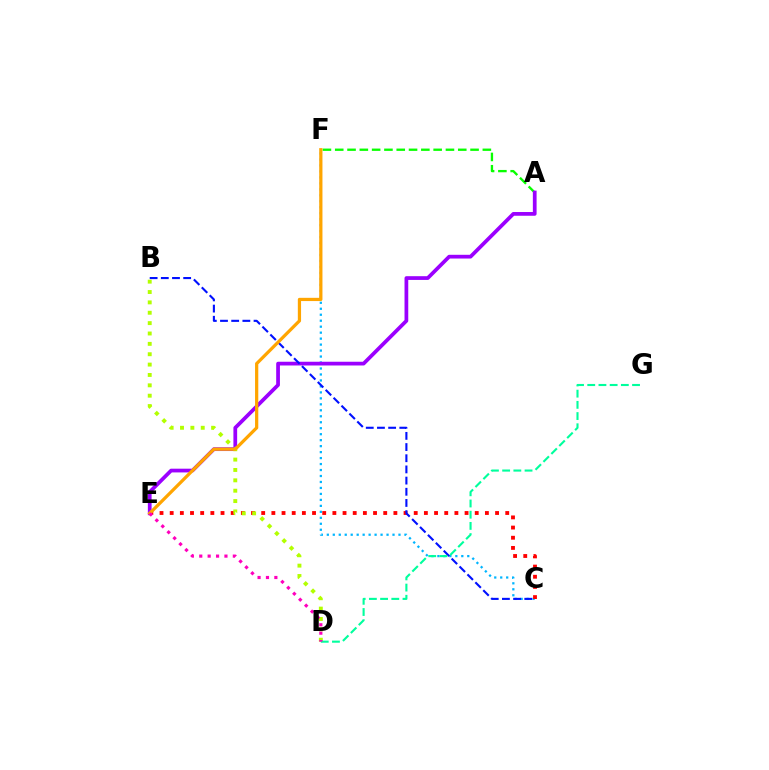{('A', 'F'): [{'color': '#08ff00', 'line_style': 'dashed', 'thickness': 1.67}], ('C', 'F'): [{'color': '#00b5ff', 'line_style': 'dotted', 'thickness': 1.62}], ('A', 'E'): [{'color': '#9b00ff', 'line_style': 'solid', 'thickness': 2.69}], ('C', 'E'): [{'color': '#ff0000', 'line_style': 'dotted', 'thickness': 2.76}], ('B', 'C'): [{'color': '#0010ff', 'line_style': 'dashed', 'thickness': 1.52}], ('B', 'D'): [{'color': '#b3ff00', 'line_style': 'dotted', 'thickness': 2.82}], ('D', 'G'): [{'color': '#00ff9d', 'line_style': 'dashed', 'thickness': 1.52}], ('E', 'F'): [{'color': '#ffa500', 'line_style': 'solid', 'thickness': 2.33}], ('D', 'E'): [{'color': '#ff00bd', 'line_style': 'dotted', 'thickness': 2.28}]}